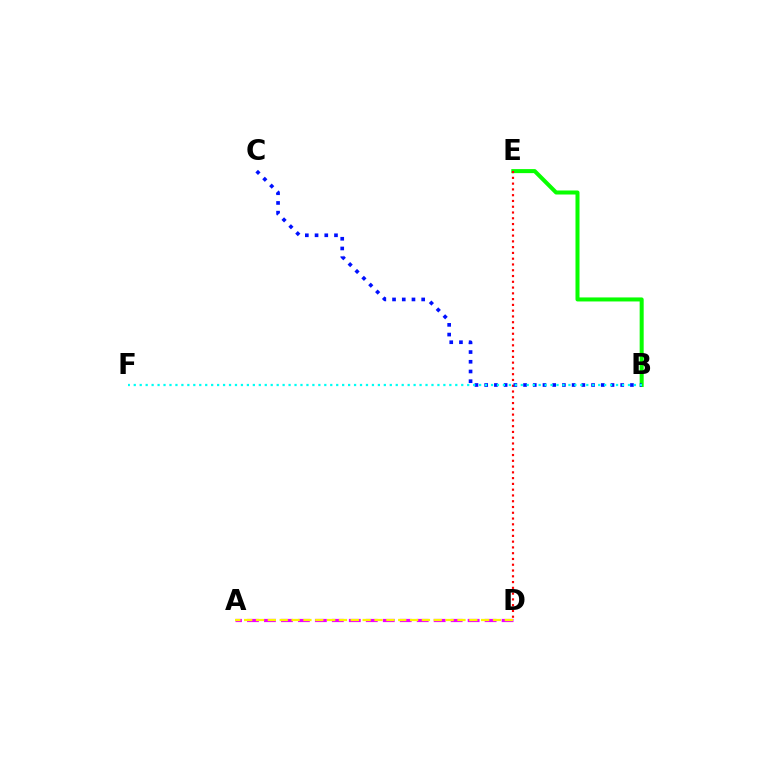{('B', 'E'): [{'color': '#08ff00', 'line_style': 'solid', 'thickness': 2.9}], ('D', 'E'): [{'color': '#ff0000', 'line_style': 'dotted', 'thickness': 1.57}], ('B', 'C'): [{'color': '#0010ff', 'line_style': 'dotted', 'thickness': 2.64}], ('A', 'D'): [{'color': '#ee00ff', 'line_style': 'dashed', 'thickness': 2.31}, {'color': '#fcf500', 'line_style': 'dashed', 'thickness': 1.61}], ('B', 'F'): [{'color': '#00fff6', 'line_style': 'dotted', 'thickness': 1.62}]}